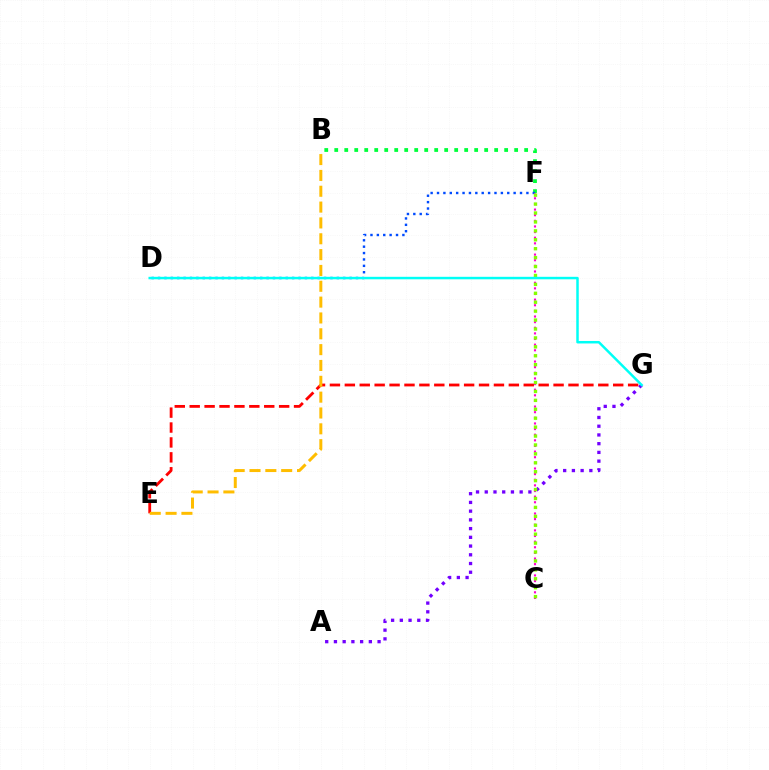{('E', 'G'): [{'color': '#ff0000', 'line_style': 'dashed', 'thickness': 2.03}], ('B', 'F'): [{'color': '#00ff39', 'line_style': 'dotted', 'thickness': 2.72}], ('A', 'G'): [{'color': '#7200ff', 'line_style': 'dotted', 'thickness': 2.37}], ('D', 'F'): [{'color': '#004bff', 'line_style': 'dotted', 'thickness': 1.73}], ('C', 'F'): [{'color': '#ff00cf', 'line_style': 'dotted', 'thickness': 1.53}, {'color': '#84ff00', 'line_style': 'dotted', 'thickness': 2.42}], ('B', 'E'): [{'color': '#ffbd00', 'line_style': 'dashed', 'thickness': 2.15}], ('D', 'G'): [{'color': '#00fff6', 'line_style': 'solid', 'thickness': 1.79}]}